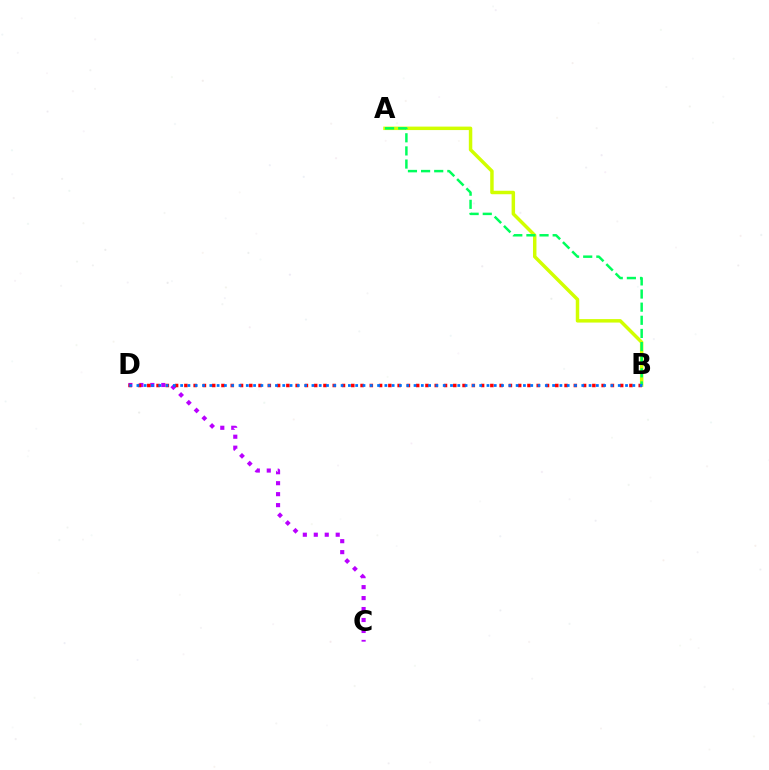{('A', 'B'): [{'color': '#d1ff00', 'line_style': 'solid', 'thickness': 2.5}, {'color': '#00ff5c', 'line_style': 'dashed', 'thickness': 1.78}], ('C', 'D'): [{'color': '#b900ff', 'line_style': 'dotted', 'thickness': 2.98}], ('B', 'D'): [{'color': '#ff0000', 'line_style': 'dotted', 'thickness': 2.52}, {'color': '#0074ff', 'line_style': 'dotted', 'thickness': 1.98}]}